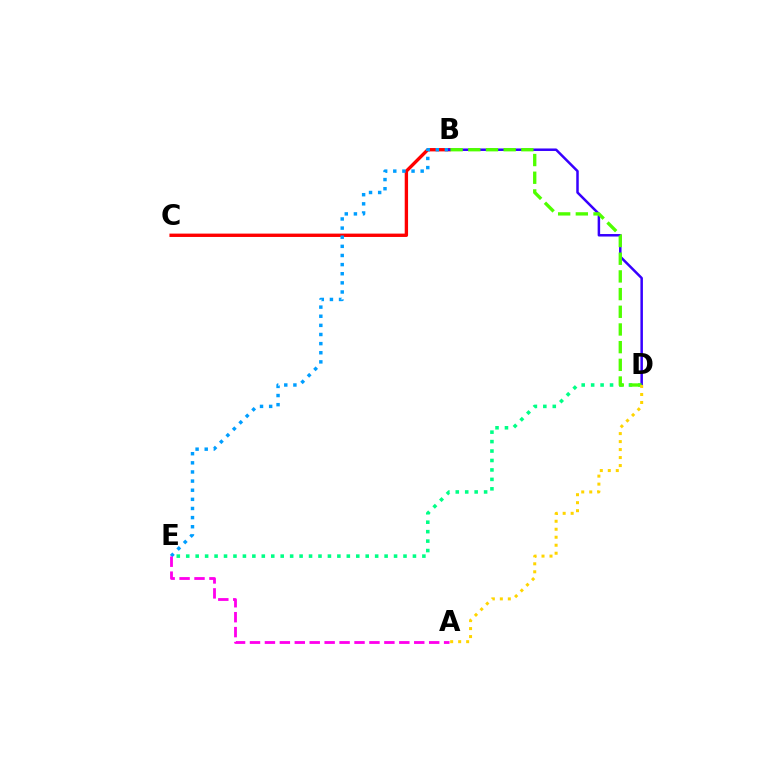{('B', 'C'): [{'color': '#ff0000', 'line_style': 'solid', 'thickness': 2.41}], ('D', 'E'): [{'color': '#00ff86', 'line_style': 'dotted', 'thickness': 2.57}], ('B', 'E'): [{'color': '#009eff', 'line_style': 'dotted', 'thickness': 2.48}], ('B', 'D'): [{'color': '#3700ff', 'line_style': 'solid', 'thickness': 1.8}, {'color': '#4fff00', 'line_style': 'dashed', 'thickness': 2.4}], ('A', 'D'): [{'color': '#ffd500', 'line_style': 'dotted', 'thickness': 2.17}], ('A', 'E'): [{'color': '#ff00ed', 'line_style': 'dashed', 'thickness': 2.03}]}